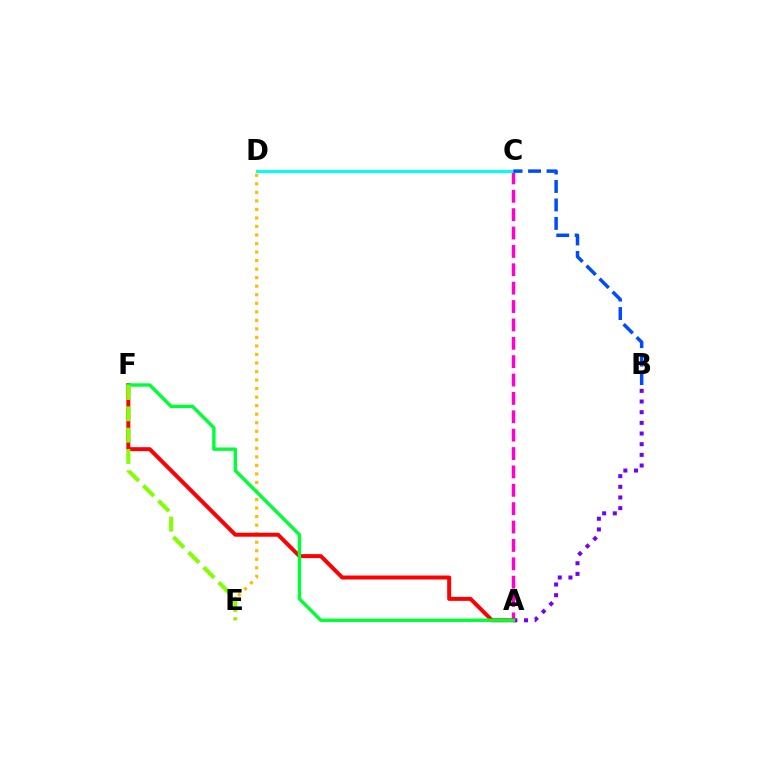{('D', 'E'): [{'color': '#ffbd00', 'line_style': 'dotted', 'thickness': 2.32}], ('A', 'B'): [{'color': '#7200ff', 'line_style': 'dotted', 'thickness': 2.9}], ('A', 'C'): [{'color': '#ff00cf', 'line_style': 'dashed', 'thickness': 2.5}], ('C', 'D'): [{'color': '#00fff6', 'line_style': 'solid', 'thickness': 2.18}], ('A', 'F'): [{'color': '#ff0000', 'line_style': 'solid', 'thickness': 2.86}, {'color': '#00ff39', 'line_style': 'solid', 'thickness': 2.45}], ('B', 'C'): [{'color': '#004bff', 'line_style': 'dashed', 'thickness': 2.51}], ('E', 'F'): [{'color': '#84ff00', 'line_style': 'dashed', 'thickness': 2.9}]}